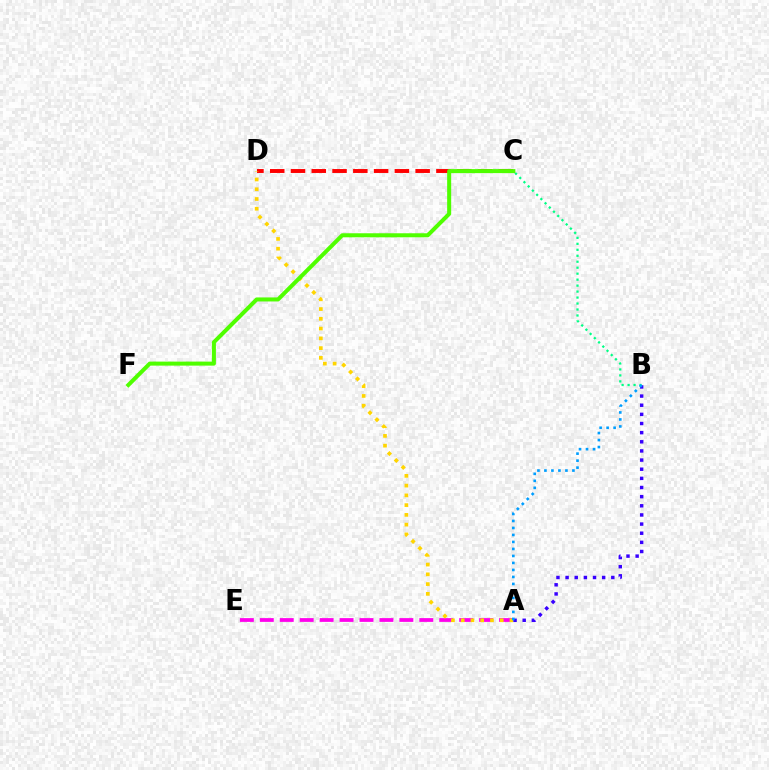{('C', 'D'): [{'color': '#ff0000', 'line_style': 'dashed', 'thickness': 2.82}], ('A', 'E'): [{'color': '#ff00ed', 'line_style': 'dashed', 'thickness': 2.71}], ('B', 'C'): [{'color': '#00ff86', 'line_style': 'dotted', 'thickness': 1.62}], ('A', 'D'): [{'color': '#ffd500', 'line_style': 'dotted', 'thickness': 2.65}], ('A', 'B'): [{'color': '#3700ff', 'line_style': 'dotted', 'thickness': 2.48}, {'color': '#009eff', 'line_style': 'dotted', 'thickness': 1.9}], ('C', 'F'): [{'color': '#4fff00', 'line_style': 'solid', 'thickness': 2.9}]}